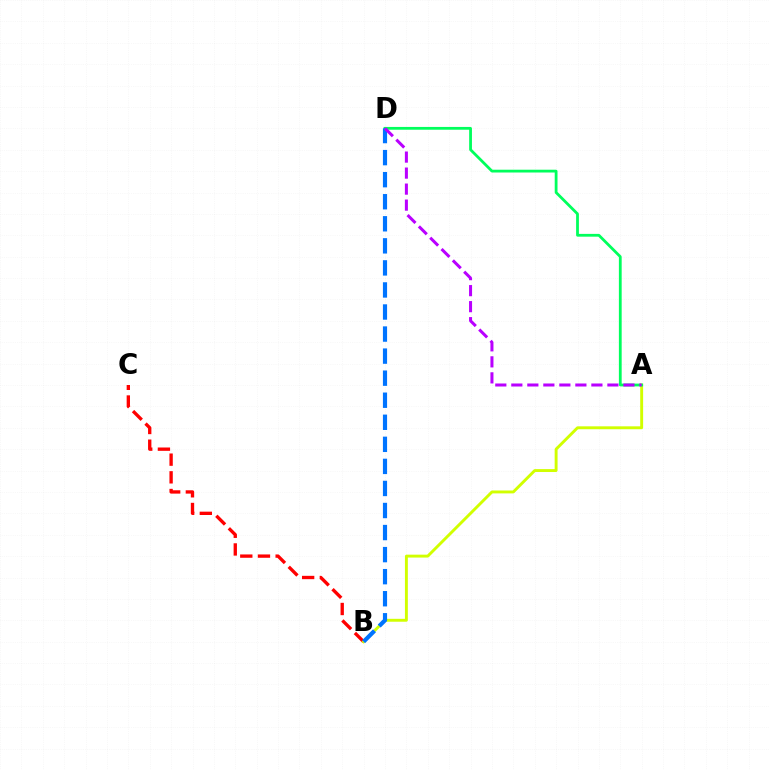{('B', 'C'): [{'color': '#ff0000', 'line_style': 'dashed', 'thickness': 2.4}], ('A', 'B'): [{'color': '#d1ff00', 'line_style': 'solid', 'thickness': 2.09}], ('A', 'D'): [{'color': '#00ff5c', 'line_style': 'solid', 'thickness': 2.01}, {'color': '#b900ff', 'line_style': 'dashed', 'thickness': 2.18}], ('B', 'D'): [{'color': '#0074ff', 'line_style': 'dashed', 'thickness': 3.0}]}